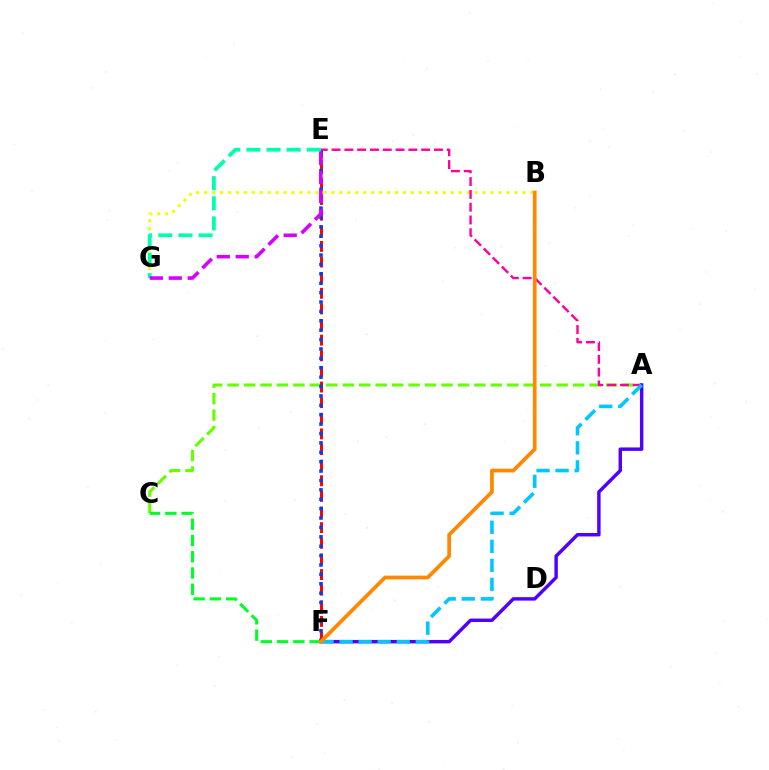{('A', 'C'): [{'color': '#66ff00', 'line_style': 'dashed', 'thickness': 2.23}], ('B', 'G'): [{'color': '#eeff00', 'line_style': 'dotted', 'thickness': 2.16}], ('E', 'F'): [{'color': '#ff0000', 'line_style': 'dashed', 'thickness': 2.12}, {'color': '#003fff', 'line_style': 'dotted', 'thickness': 2.55}], ('A', 'E'): [{'color': '#ff00a0', 'line_style': 'dashed', 'thickness': 1.74}], ('A', 'F'): [{'color': '#4f00ff', 'line_style': 'solid', 'thickness': 2.47}, {'color': '#00c7ff', 'line_style': 'dashed', 'thickness': 2.59}], ('C', 'F'): [{'color': '#00ff27', 'line_style': 'dashed', 'thickness': 2.21}], ('B', 'F'): [{'color': '#ff8800', 'line_style': 'solid', 'thickness': 2.7}], ('E', 'G'): [{'color': '#00ffaf', 'line_style': 'dashed', 'thickness': 2.74}, {'color': '#d600ff', 'line_style': 'dashed', 'thickness': 2.57}]}